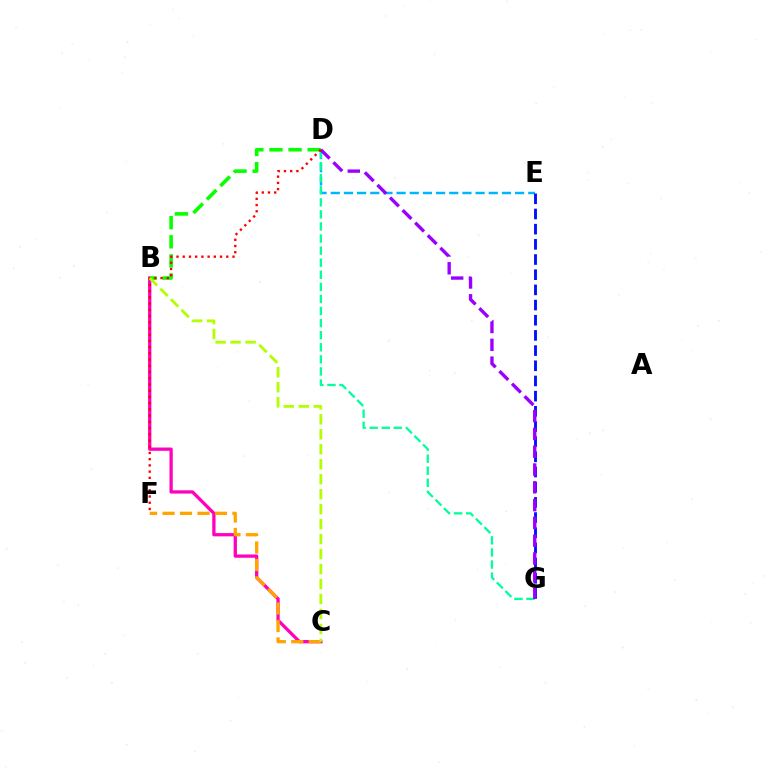{('D', 'E'): [{'color': '#00b5ff', 'line_style': 'dashed', 'thickness': 1.79}], ('B', 'C'): [{'color': '#ff00bd', 'line_style': 'solid', 'thickness': 2.36}, {'color': '#b3ff00', 'line_style': 'dashed', 'thickness': 2.03}], ('D', 'G'): [{'color': '#00ff9d', 'line_style': 'dashed', 'thickness': 1.64}, {'color': '#9b00ff', 'line_style': 'dashed', 'thickness': 2.42}], ('B', 'D'): [{'color': '#08ff00', 'line_style': 'dashed', 'thickness': 2.59}], ('E', 'G'): [{'color': '#0010ff', 'line_style': 'dashed', 'thickness': 2.06}], ('C', 'F'): [{'color': '#ffa500', 'line_style': 'dashed', 'thickness': 2.37}], ('D', 'F'): [{'color': '#ff0000', 'line_style': 'dotted', 'thickness': 1.69}]}